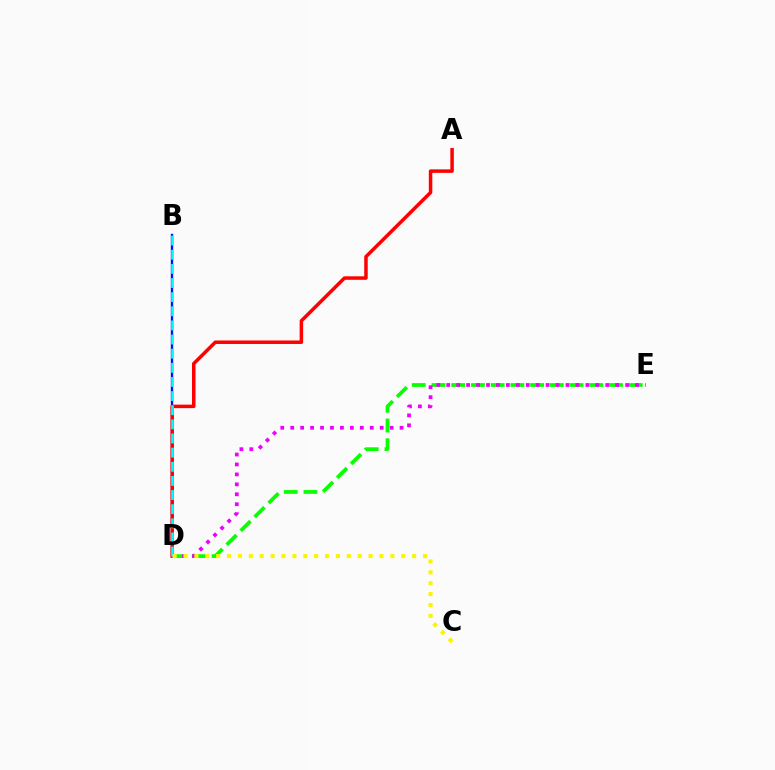{('B', 'D'): [{'color': '#0010ff', 'line_style': 'solid', 'thickness': 1.7}, {'color': '#00fff6', 'line_style': 'dashed', 'thickness': 1.92}], ('A', 'D'): [{'color': '#ff0000', 'line_style': 'solid', 'thickness': 2.52}], ('D', 'E'): [{'color': '#08ff00', 'line_style': 'dashed', 'thickness': 2.68}, {'color': '#ee00ff', 'line_style': 'dotted', 'thickness': 2.7}], ('C', 'D'): [{'color': '#fcf500', 'line_style': 'dotted', 'thickness': 2.96}]}